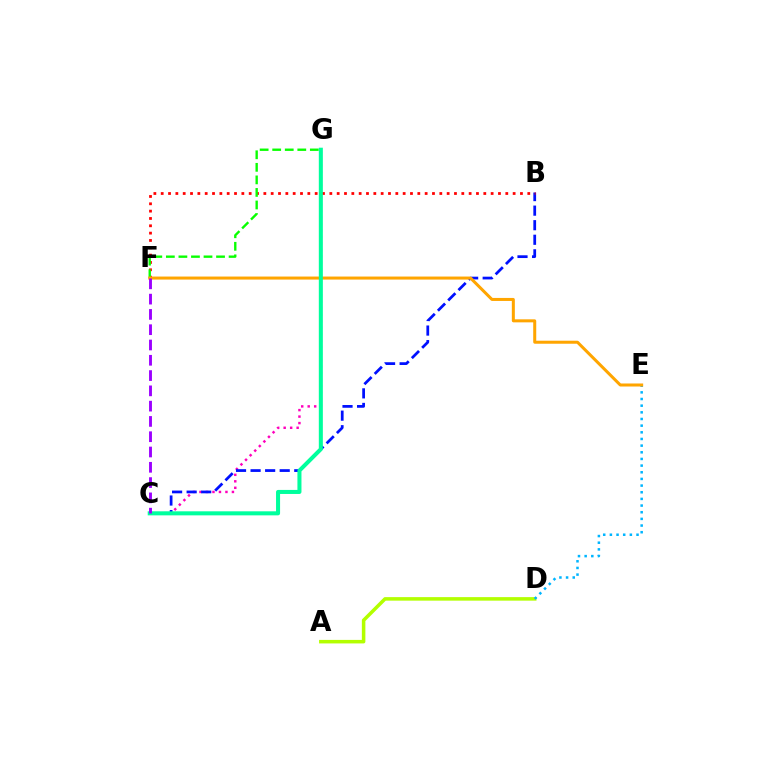{('A', 'D'): [{'color': '#b3ff00', 'line_style': 'solid', 'thickness': 2.54}], ('C', 'G'): [{'color': '#ff00bd', 'line_style': 'dotted', 'thickness': 1.76}, {'color': '#00ff9d', 'line_style': 'solid', 'thickness': 2.91}], ('B', 'C'): [{'color': '#0010ff', 'line_style': 'dashed', 'thickness': 1.98}], ('D', 'E'): [{'color': '#00b5ff', 'line_style': 'dotted', 'thickness': 1.81}], ('B', 'F'): [{'color': '#ff0000', 'line_style': 'dotted', 'thickness': 1.99}], ('F', 'G'): [{'color': '#08ff00', 'line_style': 'dashed', 'thickness': 1.7}], ('E', 'F'): [{'color': '#ffa500', 'line_style': 'solid', 'thickness': 2.17}], ('C', 'F'): [{'color': '#9b00ff', 'line_style': 'dashed', 'thickness': 2.08}]}